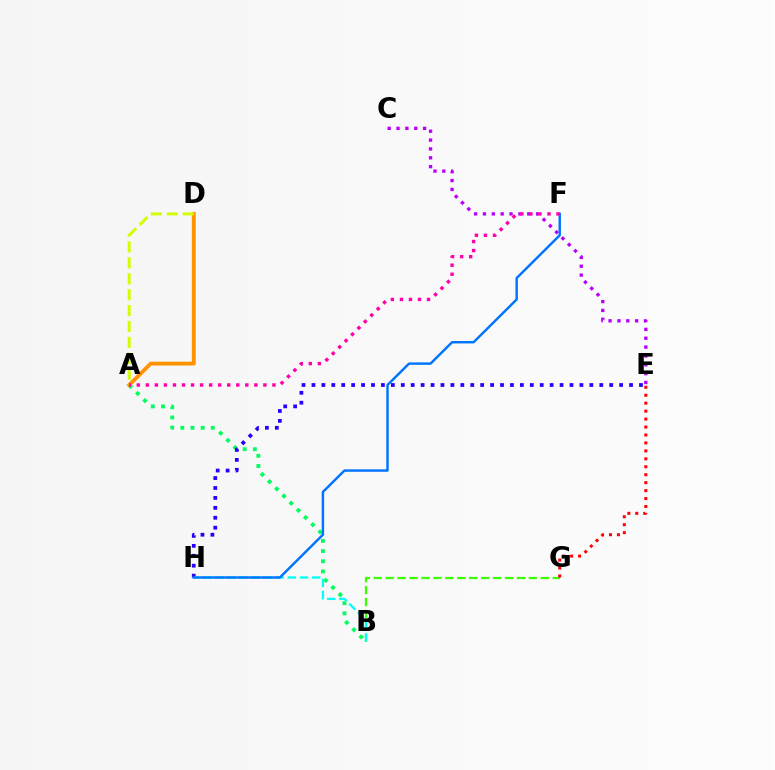{('C', 'E'): [{'color': '#b900ff', 'line_style': 'dotted', 'thickness': 2.41}], ('A', 'B'): [{'color': '#00ff5c', 'line_style': 'dotted', 'thickness': 2.76}], ('A', 'D'): [{'color': '#ff9400', 'line_style': 'solid', 'thickness': 2.76}, {'color': '#d1ff00', 'line_style': 'dashed', 'thickness': 2.16}], ('B', 'G'): [{'color': '#3dff00', 'line_style': 'dashed', 'thickness': 1.62}], ('E', 'H'): [{'color': '#2500ff', 'line_style': 'dotted', 'thickness': 2.7}], ('B', 'H'): [{'color': '#00fff6', 'line_style': 'dashed', 'thickness': 1.65}], ('F', 'H'): [{'color': '#0074ff', 'line_style': 'solid', 'thickness': 1.76}], ('A', 'F'): [{'color': '#ff00ac', 'line_style': 'dotted', 'thickness': 2.46}], ('E', 'G'): [{'color': '#ff0000', 'line_style': 'dotted', 'thickness': 2.16}]}